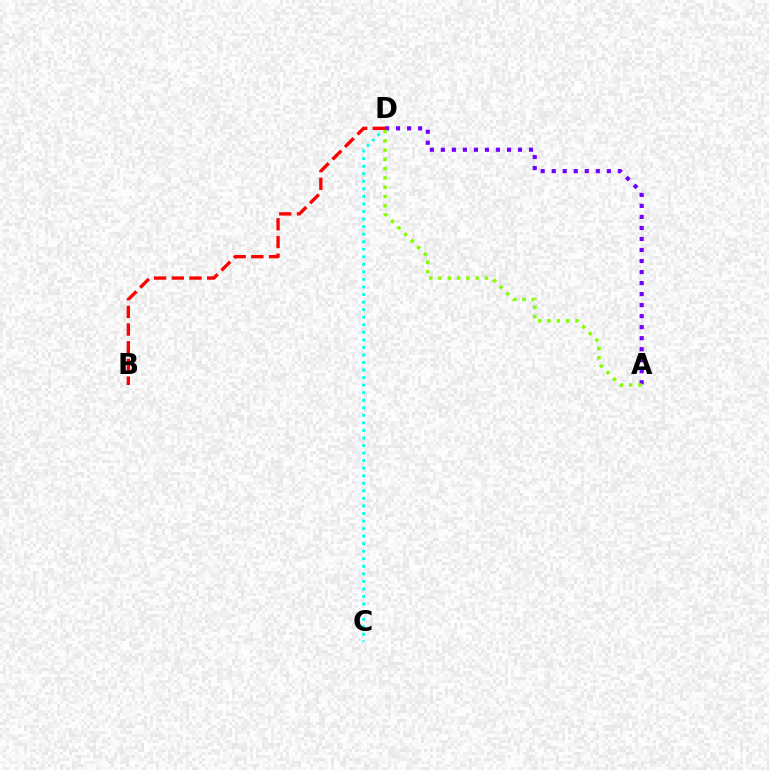{('C', 'D'): [{'color': '#00fff6', 'line_style': 'dotted', 'thickness': 2.05}], ('B', 'D'): [{'color': '#ff0000', 'line_style': 'dashed', 'thickness': 2.4}], ('A', 'D'): [{'color': '#7200ff', 'line_style': 'dotted', 'thickness': 2.99}, {'color': '#84ff00', 'line_style': 'dotted', 'thickness': 2.52}]}